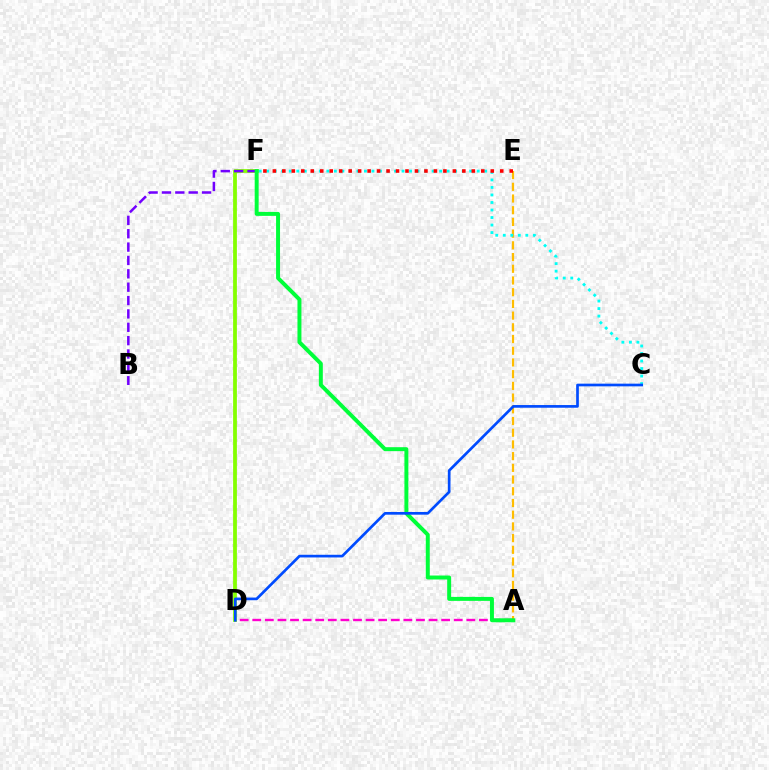{('A', 'E'): [{'color': '#ffbd00', 'line_style': 'dashed', 'thickness': 1.59}], ('D', 'F'): [{'color': '#84ff00', 'line_style': 'solid', 'thickness': 2.72}], ('A', 'D'): [{'color': '#ff00cf', 'line_style': 'dashed', 'thickness': 1.71}], ('C', 'F'): [{'color': '#00fff6', 'line_style': 'dotted', 'thickness': 2.04}], ('E', 'F'): [{'color': '#ff0000', 'line_style': 'dotted', 'thickness': 2.57}], ('B', 'F'): [{'color': '#7200ff', 'line_style': 'dashed', 'thickness': 1.82}], ('A', 'F'): [{'color': '#00ff39', 'line_style': 'solid', 'thickness': 2.85}], ('C', 'D'): [{'color': '#004bff', 'line_style': 'solid', 'thickness': 1.93}]}